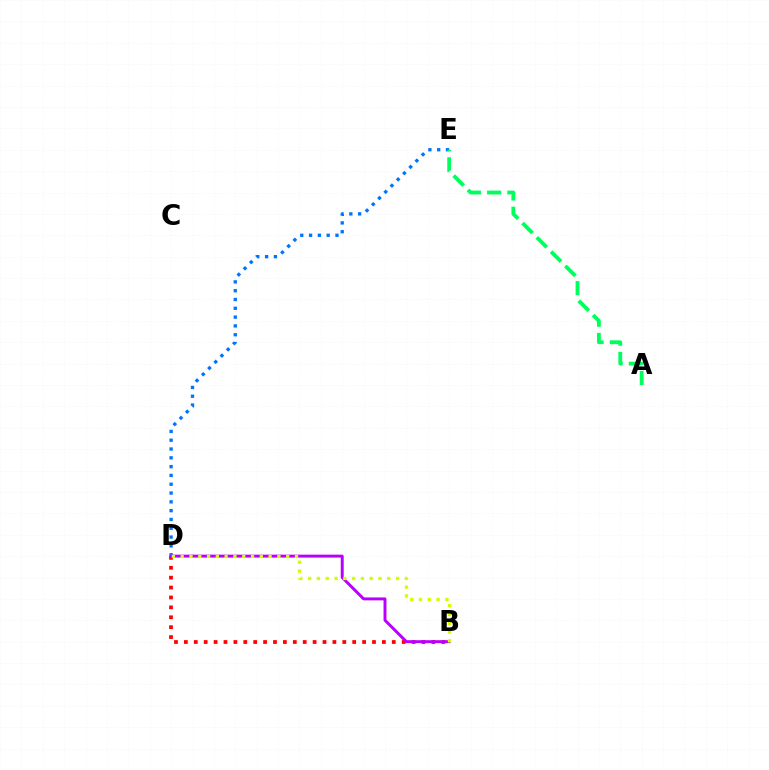{('D', 'E'): [{'color': '#0074ff', 'line_style': 'dotted', 'thickness': 2.39}], ('B', 'D'): [{'color': '#ff0000', 'line_style': 'dotted', 'thickness': 2.69}, {'color': '#b900ff', 'line_style': 'solid', 'thickness': 2.12}, {'color': '#d1ff00', 'line_style': 'dotted', 'thickness': 2.39}], ('A', 'E'): [{'color': '#00ff5c', 'line_style': 'dashed', 'thickness': 2.74}]}